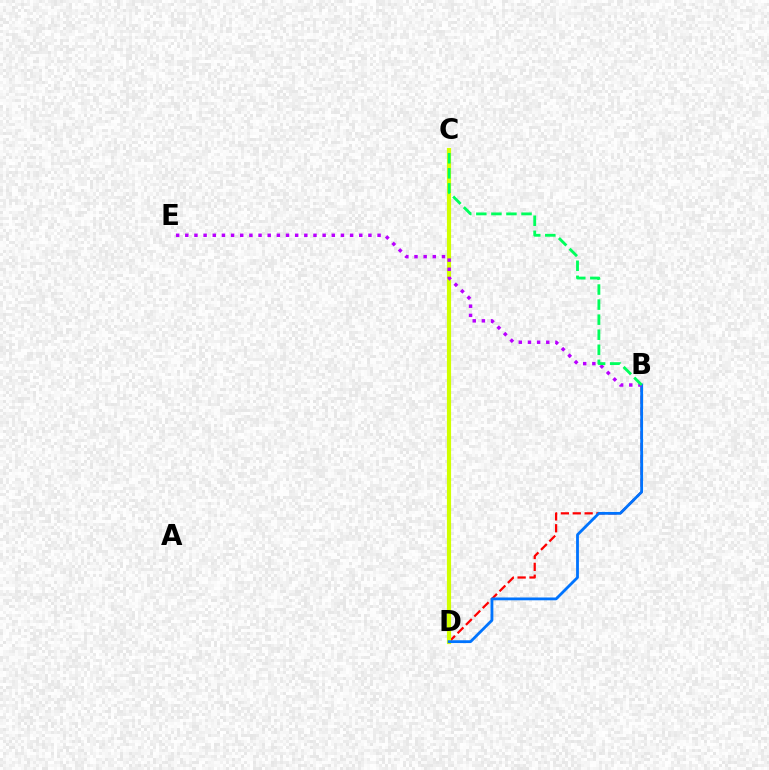{('B', 'D'): [{'color': '#ff0000', 'line_style': 'dashed', 'thickness': 1.61}, {'color': '#0074ff', 'line_style': 'solid', 'thickness': 2.02}], ('C', 'D'): [{'color': '#d1ff00', 'line_style': 'solid', 'thickness': 3.0}], ('B', 'E'): [{'color': '#b900ff', 'line_style': 'dotted', 'thickness': 2.49}], ('B', 'C'): [{'color': '#00ff5c', 'line_style': 'dashed', 'thickness': 2.05}]}